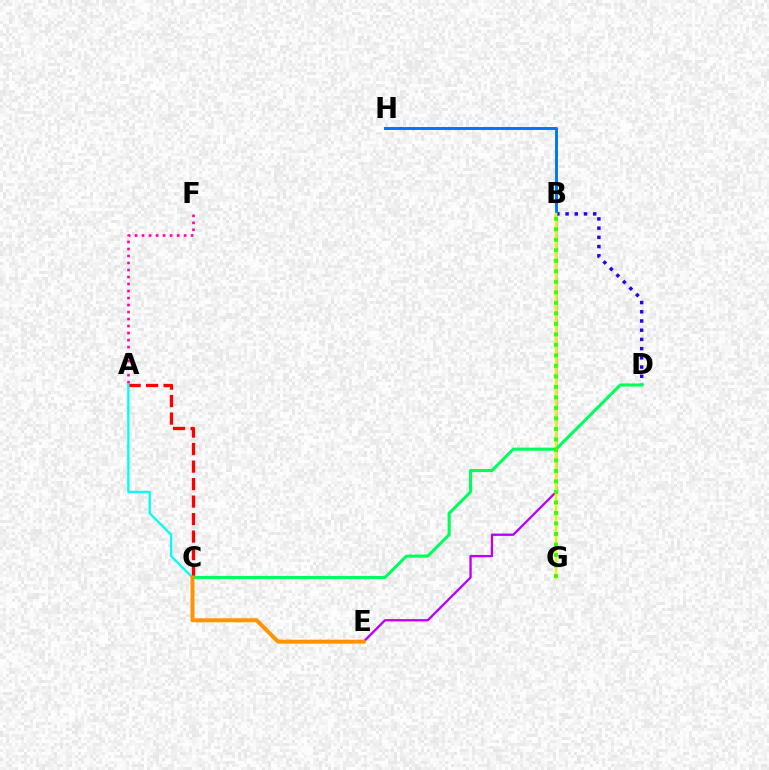{('B', 'D'): [{'color': '#2500ff', 'line_style': 'dotted', 'thickness': 2.5}], ('B', 'E'): [{'color': '#b900ff', 'line_style': 'solid', 'thickness': 1.67}], ('A', 'C'): [{'color': '#ff0000', 'line_style': 'dashed', 'thickness': 2.38}, {'color': '#00fff6', 'line_style': 'solid', 'thickness': 1.67}], ('B', 'H'): [{'color': '#0074ff', 'line_style': 'solid', 'thickness': 2.12}], ('A', 'F'): [{'color': '#ff00ac', 'line_style': 'dotted', 'thickness': 1.9}], ('B', 'G'): [{'color': '#d1ff00', 'line_style': 'solid', 'thickness': 1.73}, {'color': '#3dff00', 'line_style': 'dotted', 'thickness': 2.85}], ('C', 'D'): [{'color': '#00ff5c', 'line_style': 'solid', 'thickness': 2.23}], ('C', 'E'): [{'color': '#ff9400', 'line_style': 'solid', 'thickness': 2.86}]}